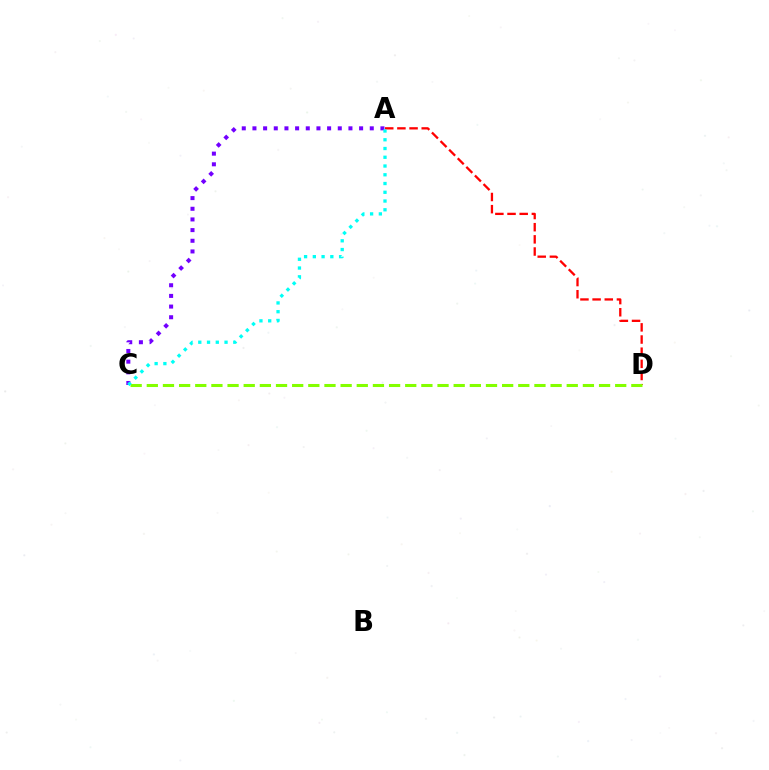{('A', 'C'): [{'color': '#7200ff', 'line_style': 'dotted', 'thickness': 2.9}, {'color': '#00fff6', 'line_style': 'dotted', 'thickness': 2.38}], ('A', 'D'): [{'color': '#ff0000', 'line_style': 'dashed', 'thickness': 1.65}], ('C', 'D'): [{'color': '#84ff00', 'line_style': 'dashed', 'thickness': 2.19}]}